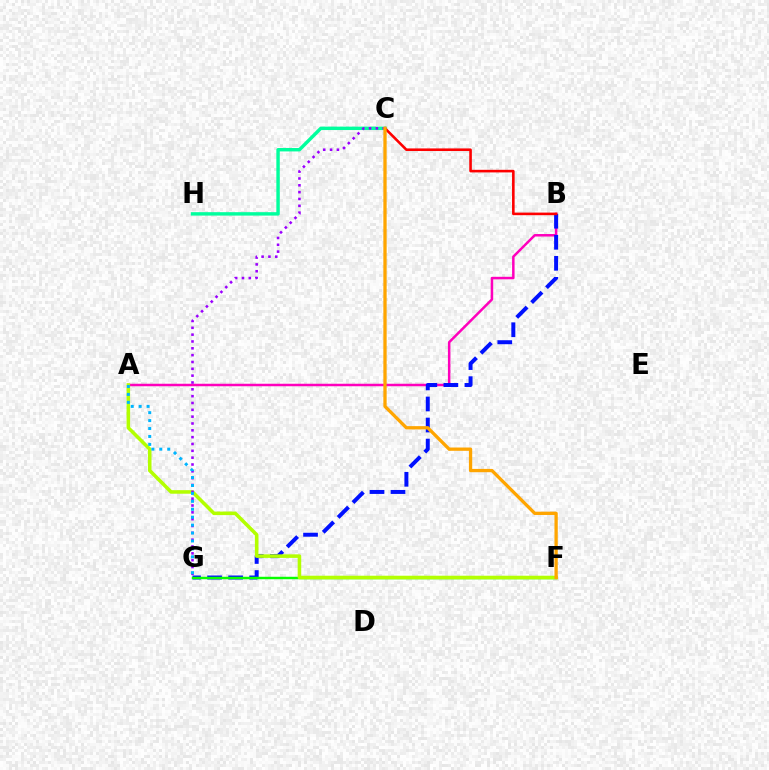{('A', 'B'): [{'color': '#ff00bd', 'line_style': 'solid', 'thickness': 1.8}], ('B', 'G'): [{'color': '#0010ff', 'line_style': 'dashed', 'thickness': 2.86}], ('F', 'G'): [{'color': '#08ff00', 'line_style': 'solid', 'thickness': 1.76}], ('C', 'H'): [{'color': '#00ff9d', 'line_style': 'solid', 'thickness': 2.46}], ('A', 'F'): [{'color': '#b3ff00', 'line_style': 'solid', 'thickness': 2.55}], ('B', 'C'): [{'color': '#ff0000', 'line_style': 'solid', 'thickness': 1.87}], ('C', 'G'): [{'color': '#9b00ff', 'line_style': 'dotted', 'thickness': 1.86}], ('C', 'F'): [{'color': '#ffa500', 'line_style': 'solid', 'thickness': 2.37}], ('A', 'G'): [{'color': '#00b5ff', 'line_style': 'dotted', 'thickness': 2.15}]}